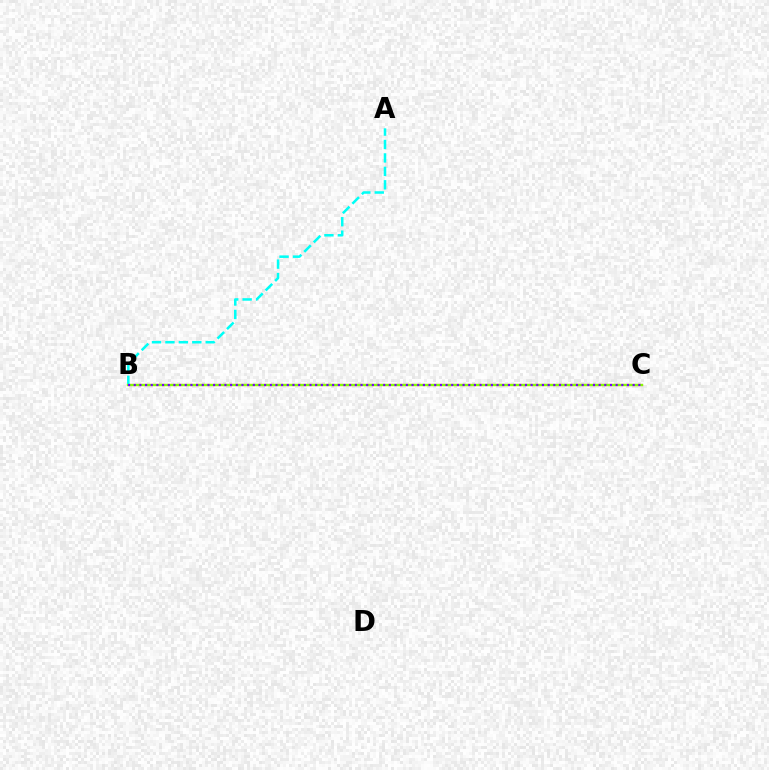{('B', 'C'): [{'color': '#ff0000', 'line_style': 'solid', 'thickness': 1.54}, {'color': '#84ff00', 'line_style': 'solid', 'thickness': 1.61}, {'color': '#7200ff', 'line_style': 'dotted', 'thickness': 1.54}], ('A', 'B'): [{'color': '#00fff6', 'line_style': 'dashed', 'thickness': 1.82}]}